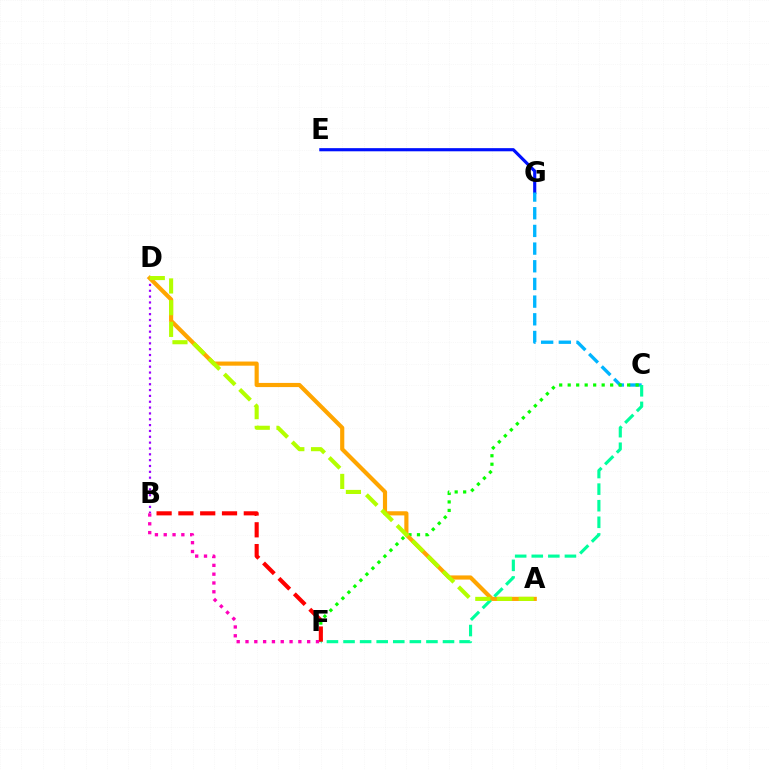{('E', 'G'): [{'color': '#0010ff', 'line_style': 'solid', 'thickness': 2.26}], ('C', 'G'): [{'color': '#00b5ff', 'line_style': 'dashed', 'thickness': 2.4}], ('B', 'D'): [{'color': '#9b00ff', 'line_style': 'dotted', 'thickness': 1.59}], ('C', 'F'): [{'color': '#08ff00', 'line_style': 'dotted', 'thickness': 2.31}, {'color': '#00ff9d', 'line_style': 'dashed', 'thickness': 2.25}], ('A', 'D'): [{'color': '#ffa500', 'line_style': 'solid', 'thickness': 2.99}, {'color': '#b3ff00', 'line_style': 'dashed', 'thickness': 2.95}], ('B', 'F'): [{'color': '#ff0000', 'line_style': 'dashed', 'thickness': 2.96}, {'color': '#ff00bd', 'line_style': 'dotted', 'thickness': 2.39}]}